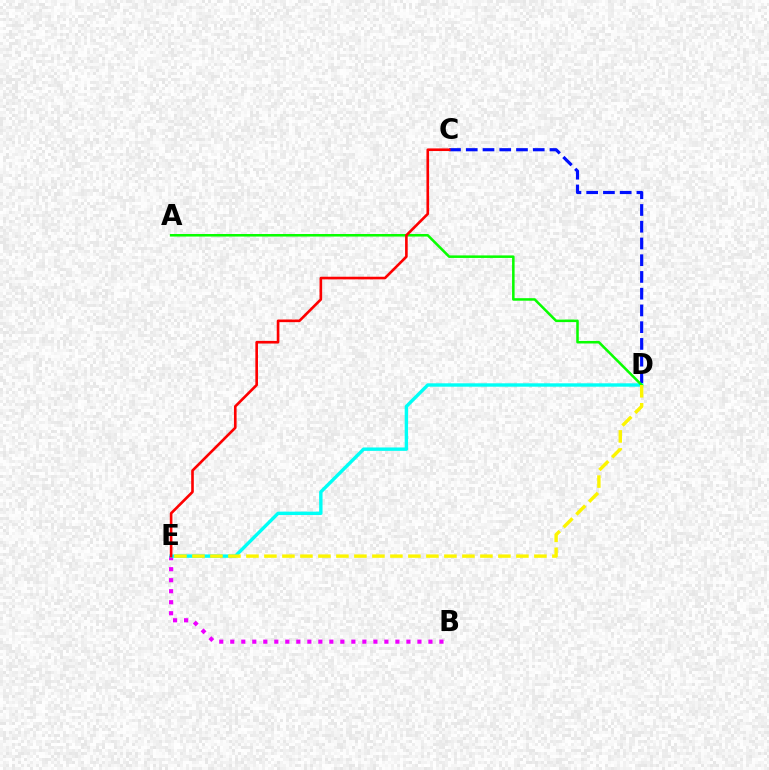{('C', 'D'): [{'color': '#0010ff', 'line_style': 'dashed', 'thickness': 2.27}], ('B', 'E'): [{'color': '#ee00ff', 'line_style': 'dotted', 'thickness': 2.99}], ('D', 'E'): [{'color': '#00fff6', 'line_style': 'solid', 'thickness': 2.44}, {'color': '#fcf500', 'line_style': 'dashed', 'thickness': 2.45}], ('A', 'D'): [{'color': '#08ff00', 'line_style': 'solid', 'thickness': 1.83}], ('C', 'E'): [{'color': '#ff0000', 'line_style': 'solid', 'thickness': 1.89}]}